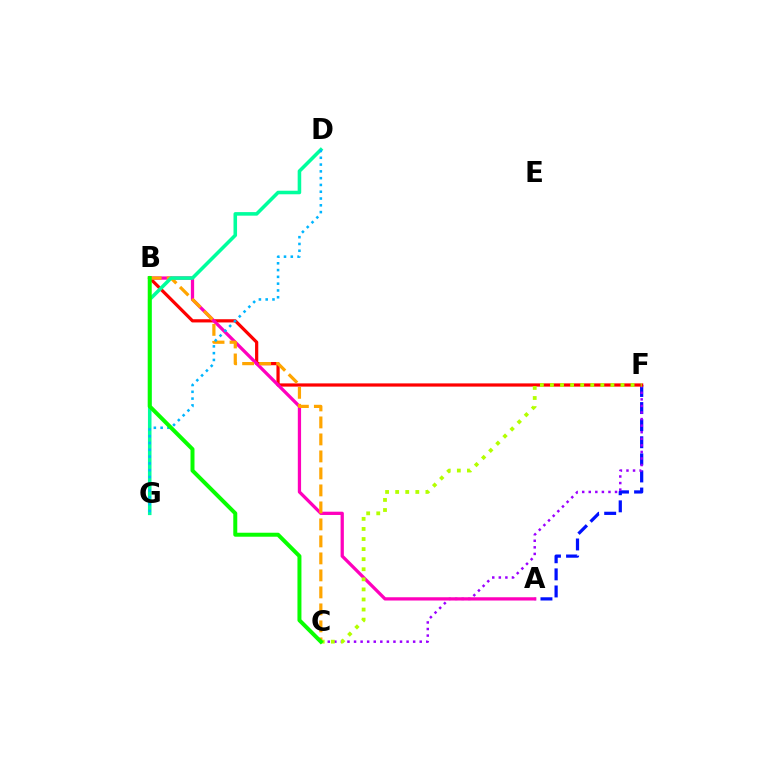{('A', 'F'): [{'color': '#0010ff', 'line_style': 'dashed', 'thickness': 2.32}], ('C', 'F'): [{'color': '#9b00ff', 'line_style': 'dotted', 'thickness': 1.78}, {'color': '#b3ff00', 'line_style': 'dotted', 'thickness': 2.74}], ('B', 'F'): [{'color': '#ff0000', 'line_style': 'solid', 'thickness': 2.31}], ('A', 'B'): [{'color': '#ff00bd', 'line_style': 'solid', 'thickness': 2.35}], ('B', 'C'): [{'color': '#ffa500', 'line_style': 'dashed', 'thickness': 2.31}, {'color': '#08ff00', 'line_style': 'solid', 'thickness': 2.87}], ('D', 'G'): [{'color': '#00ff9d', 'line_style': 'solid', 'thickness': 2.56}, {'color': '#00b5ff', 'line_style': 'dotted', 'thickness': 1.84}]}